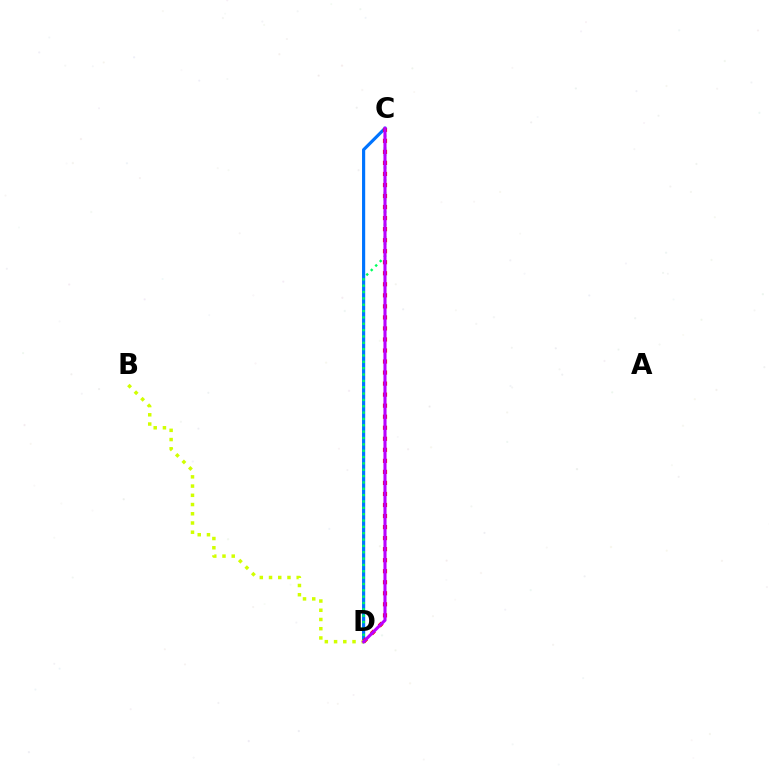{('C', 'D'): [{'color': '#0074ff', 'line_style': 'solid', 'thickness': 2.27}, {'color': '#00ff5c', 'line_style': 'dotted', 'thickness': 1.72}, {'color': '#ff0000', 'line_style': 'dotted', 'thickness': 3.0}, {'color': '#b900ff', 'line_style': 'solid', 'thickness': 2.22}], ('B', 'D'): [{'color': '#d1ff00', 'line_style': 'dotted', 'thickness': 2.51}]}